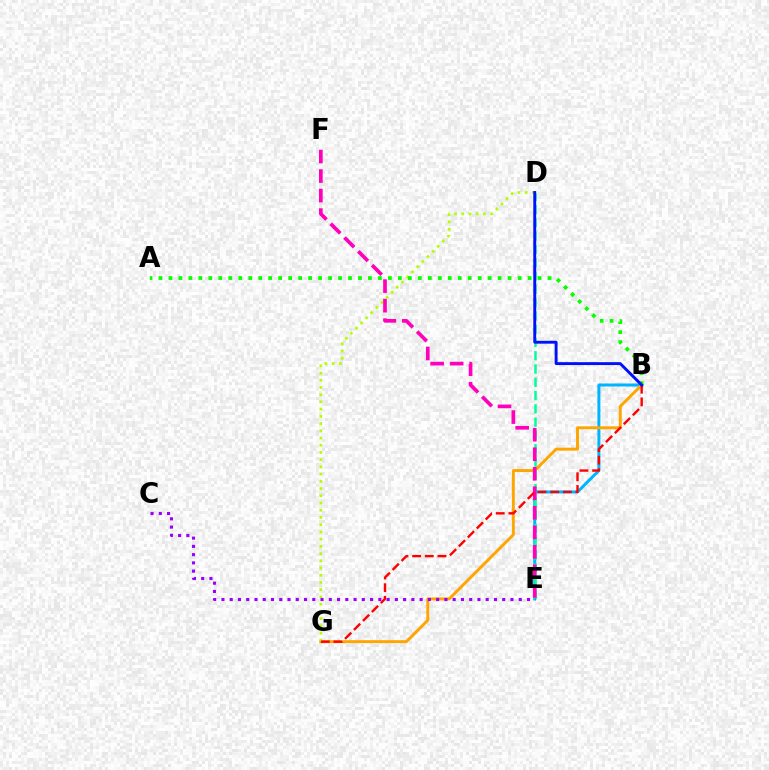{('B', 'E'): [{'color': '#00b5ff', 'line_style': 'solid', 'thickness': 2.16}], ('D', 'E'): [{'color': '#00ff9d', 'line_style': 'dashed', 'thickness': 1.8}], ('B', 'G'): [{'color': '#ffa500', 'line_style': 'solid', 'thickness': 2.11}, {'color': '#ff0000', 'line_style': 'dashed', 'thickness': 1.72}], ('D', 'G'): [{'color': '#b3ff00', 'line_style': 'dotted', 'thickness': 1.96}], ('E', 'F'): [{'color': '#ff00bd', 'line_style': 'dashed', 'thickness': 2.65}], ('A', 'B'): [{'color': '#08ff00', 'line_style': 'dotted', 'thickness': 2.71}], ('C', 'E'): [{'color': '#9b00ff', 'line_style': 'dotted', 'thickness': 2.24}], ('B', 'D'): [{'color': '#0010ff', 'line_style': 'solid', 'thickness': 2.08}]}